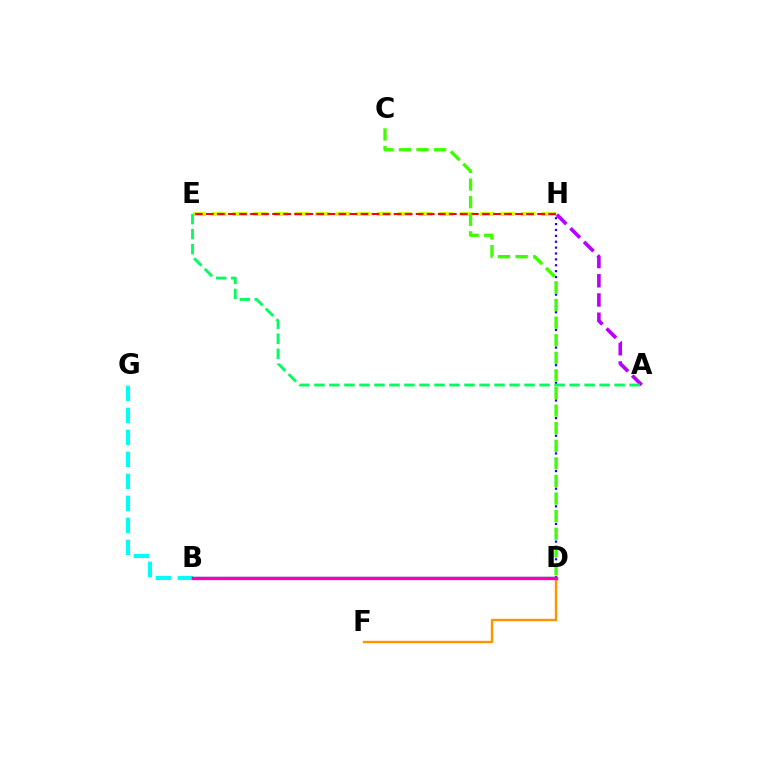{('B', 'G'): [{'color': '#00fff6', 'line_style': 'dashed', 'thickness': 2.99}], ('D', 'H'): [{'color': '#2500ff', 'line_style': 'dotted', 'thickness': 1.6}], ('B', 'D'): [{'color': '#0074ff', 'line_style': 'solid', 'thickness': 1.72}, {'color': '#ff00ac', 'line_style': 'solid', 'thickness': 2.38}], ('E', 'H'): [{'color': '#d1ff00', 'line_style': 'dashed', 'thickness': 2.8}, {'color': '#ff0000', 'line_style': 'dashed', 'thickness': 1.5}], ('A', 'H'): [{'color': '#b900ff', 'line_style': 'dashed', 'thickness': 2.61}], ('D', 'F'): [{'color': '#ff9400', 'line_style': 'solid', 'thickness': 1.72}], ('A', 'E'): [{'color': '#00ff5c', 'line_style': 'dashed', 'thickness': 2.04}], ('C', 'D'): [{'color': '#3dff00', 'line_style': 'dashed', 'thickness': 2.39}]}